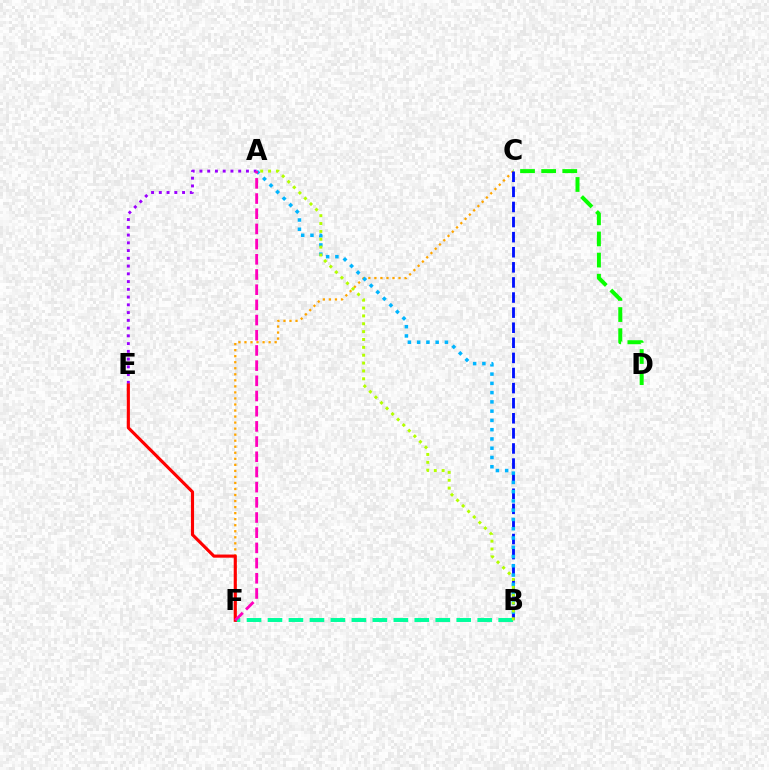{('A', 'E'): [{'color': '#9b00ff', 'line_style': 'dotted', 'thickness': 2.11}], ('C', 'D'): [{'color': '#08ff00', 'line_style': 'dashed', 'thickness': 2.87}], ('C', 'F'): [{'color': '#ffa500', 'line_style': 'dotted', 'thickness': 1.64}], ('B', 'C'): [{'color': '#0010ff', 'line_style': 'dashed', 'thickness': 2.05}], ('A', 'B'): [{'color': '#00b5ff', 'line_style': 'dotted', 'thickness': 2.52}, {'color': '#b3ff00', 'line_style': 'dotted', 'thickness': 2.14}], ('B', 'F'): [{'color': '#00ff9d', 'line_style': 'dashed', 'thickness': 2.85}], ('E', 'F'): [{'color': '#ff0000', 'line_style': 'solid', 'thickness': 2.26}], ('A', 'F'): [{'color': '#ff00bd', 'line_style': 'dashed', 'thickness': 2.06}]}